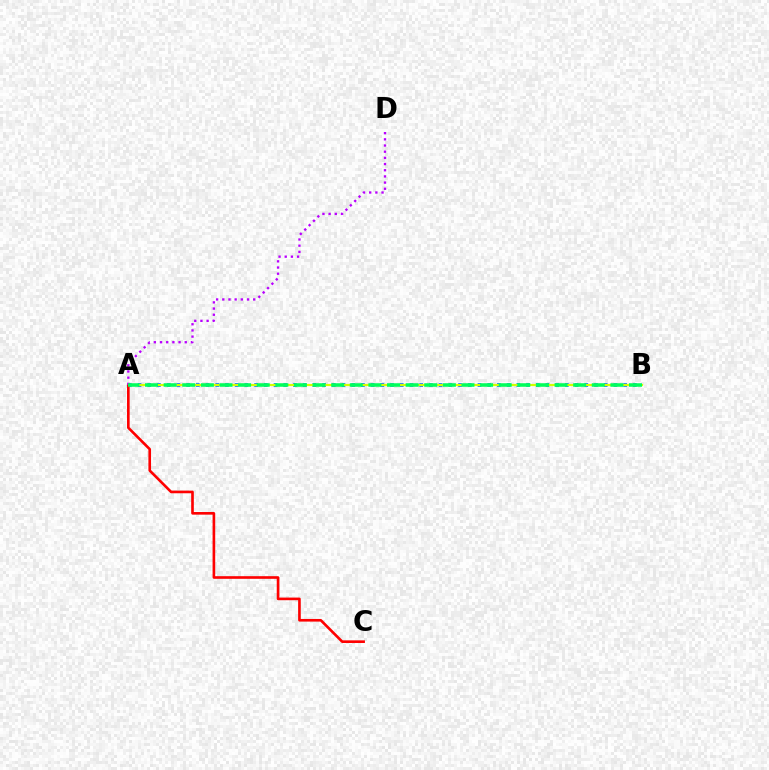{('A', 'B'): [{'color': '#0074ff', 'line_style': 'dotted', 'thickness': 2.64}, {'color': '#d1ff00', 'line_style': 'solid', 'thickness': 1.57}, {'color': '#00ff5c', 'line_style': 'dashed', 'thickness': 2.53}], ('A', 'C'): [{'color': '#ff0000', 'line_style': 'solid', 'thickness': 1.9}], ('A', 'D'): [{'color': '#b900ff', 'line_style': 'dotted', 'thickness': 1.68}]}